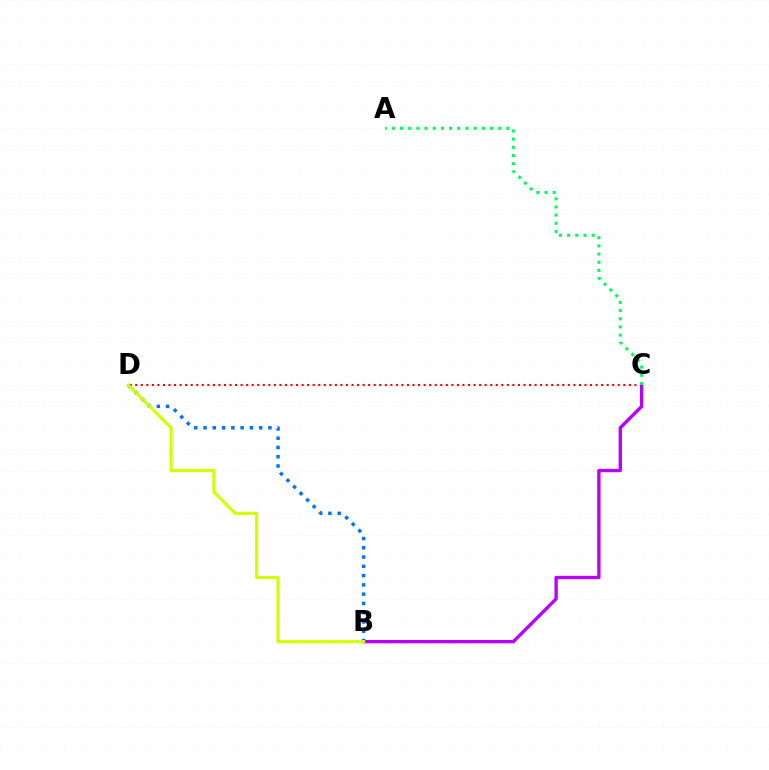{('C', 'D'): [{'color': '#ff0000', 'line_style': 'dotted', 'thickness': 1.51}], ('B', 'C'): [{'color': '#b900ff', 'line_style': 'solid', 'thickness': 2.41}], ('B', 'D'): [{'color': '#0074ff', 'line_style': 'dotted', 'thickness': 2.52}, {'color': '#d1ff00', 'line_style': 'solid', 'thickness': 2.26}], ('A', 'C'): [{'color': '#00ff5c', 'line_style': 'dotted', 'thickness': 2.22}]}